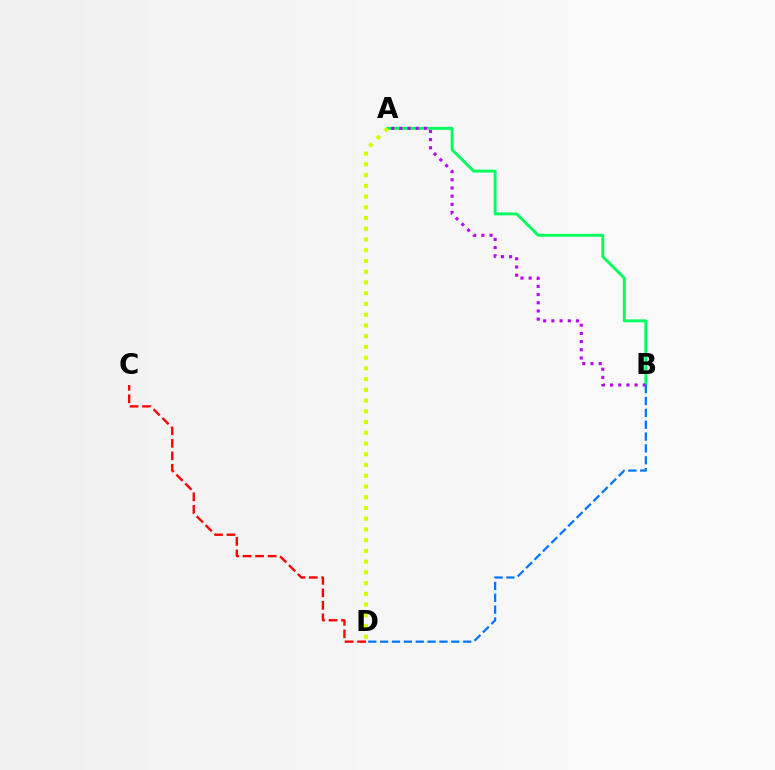{('A', 'B'): [{'color': '#00ff5c', 'line_style': 'solid', 'thickness': 2.09}, {'color': '#b900ff', 'line_style': 'dotted', 'thickness': 2.22}], ('A', 'D'): [{'color': '#d1ff00', 'line_style': 'dotted', 'thickness': 2.92}], ('B', 'D'): [{'color': '#0074ff', 'line_style': 'dashed', 'thickness': 1.61}], ('C', 'D'): [{'color': '#ff0000', 'line_style': 'dashed', 'thickness': 1.7}]}